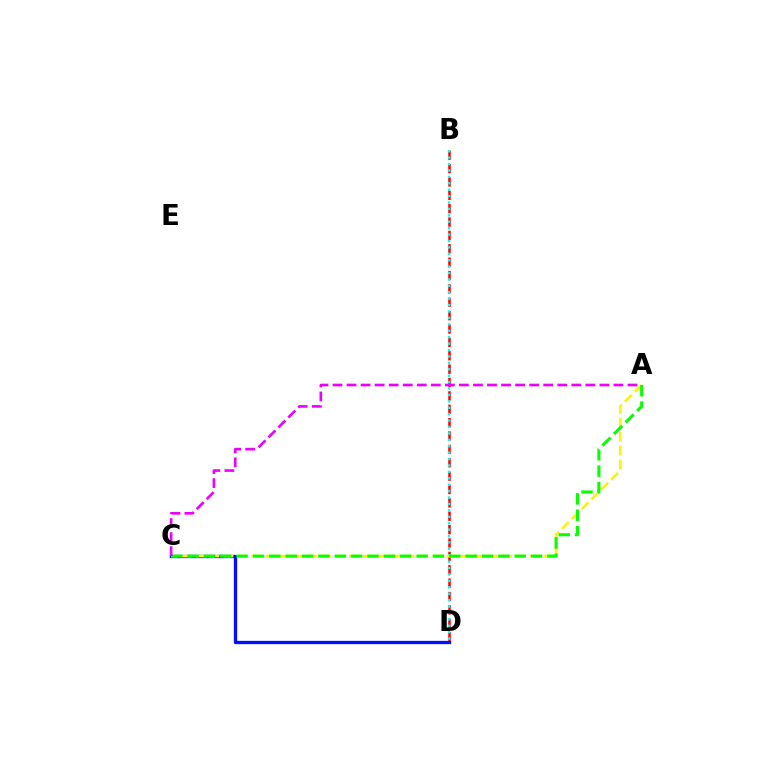{('B', 'D'): [{'color': '#ff0000', 'line_style': 'dashed', 'thickness': 1.82}, {'color': '#00fff6', 'line_style': 'dotted', 'thickness': 1.74}], ('C', 'D'): [{'color': '#0010ff', 'line_style': 'solid', 'thickness': 2.38}], ('A', 'C'): [{'color': '#fcf500', 'line_style': 'dashed', 'thickness': 1.89}, {'color': '#08ff00', 'line_style': 'dashed', 'thickness': 2.22}, {'color': '#ee00ff', 'line_style': 'dashed', 'thickness': 1.91}]}